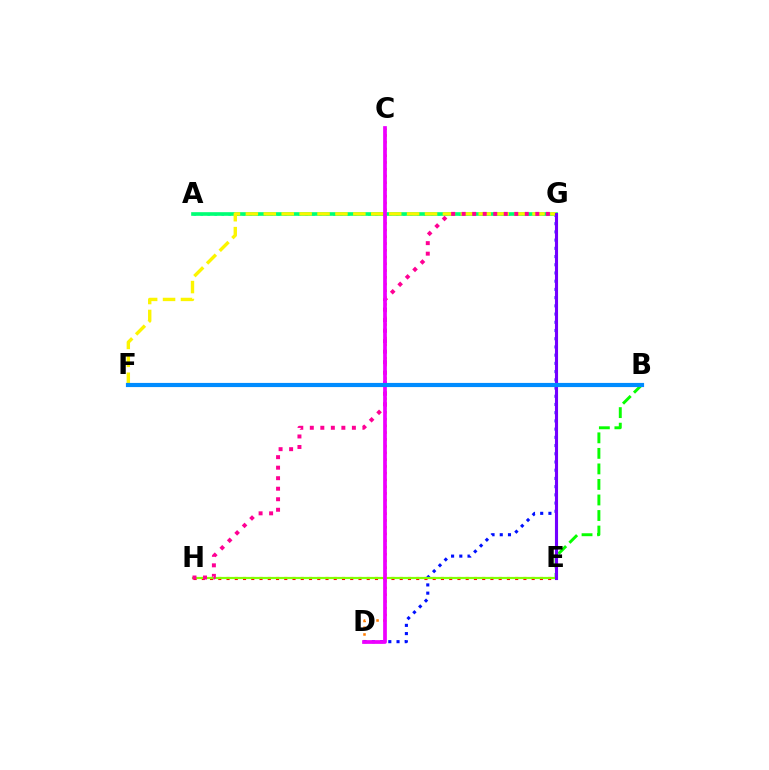{('B', 'E'): [{'color': '#08ff00', 'line_style': 'dashed', 'thickness': 2.11}], ('C', 'D'): [{'color': '#ff7c00', 'line_style': 'dotted', 'thickness': 1.83}, {'color': '#ee00ff', 'line_style': 'solid', 'thickness': 2.68}], ('D', 'G'): [{'color': '#0010ff', 'line_style': 'dotted', 'thickness': 2.23}], ('E', 'H'): [{'color': '#ff0000', 'line_style': 'dotted', 'thickness': 2.24}, {'color': '#84ff00', 'line_style': 'solid', 'thickness': 1.57}], ('A', 'G'): [{'color': '#00fff6', 'line_style': 'dotted', 'thickness': 1.9}, {'color': '#00ff74', 'line_style': 'solid', 'thickness': 2.62}], ('F', 'G'): [{'color': '#fcf500', 'line_style': 'dashed', 'thickness': 2.43}], ('G', 'H'): [{'color': '#ff0094', 'line_style': 'dotted', 'thickness': 2.86}], ('E', 'G'): [{'color': '#7200ff', 'line_style': 'solid', 'thickness': 2.24}], ('B', 'F'): [{'color': '#008cff', 'line_style': 'solid', 'thickness': 3.0}]}